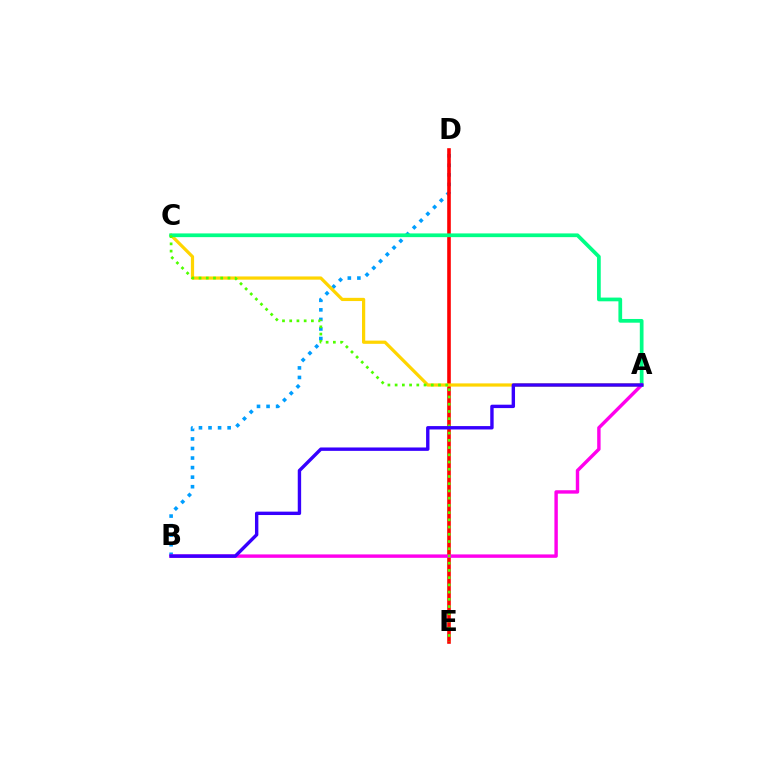{('B', 'D'): [{'color': '#009eff', 'line_style': 'dotted', 'thickness': 2.6}], ('D', 'E'): [{'color': '#ff0000', 'line_style': 'solid', 'thickness': 2.6}], ('A', 'C'): [{'color': '#ffd500', 'line_style': 'solid', 'thickness': 2.32}, {'color': '#00ff86', 'line_style': 'solid', 'thickness': 2.68}], ('A', 'B'): [{'color': '#ff00ed', 'line_style': 'solid', 'thickness': 2.46}, {'color': '#3700ff', 'line_style': 'solid', 'thickness': 2.44}], ('C', 'E'): [{'color': '#4fff00', 'line_style': 'dotted', 'thickness': 1.96}]}